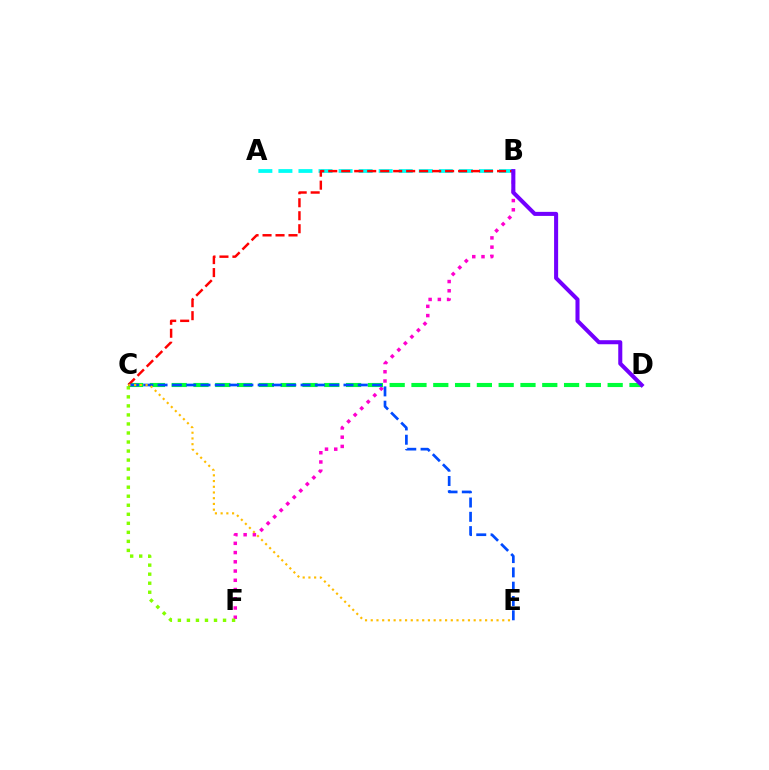{('A', 'B'): [{'color': '#00fff6', 'line_style': 'dashed', 'thickness': 2.72}], ('B', 'F'): [{'color': '#ff00cf', 'line_style': 'dotted', 'thickness': 2.51}], ('C', 'D'): [{'color': '#00ff39', 'line_style': 'dashed', 'thickness': 2.96}], ('C', 'F'): [{'color': '#84ff00', 'line_style': 'dotted', 'thickness': 2.45}], ('B', 'C'): [{'color': '#ff0000', 'line_style': 'dashed', 'thickness': 1.76}], ('C', 'E'): [{'color': '#004bff', 'line_style': 'dashed', 'thickness': 1.94}, {'color': '#ffbd00', 'line_style': 'dotted', 'thickness': 1.55}], ('B', 'D'): [{'color': '#7200ff', 'line_style': 'solid', 'thickness': 2.91}]}